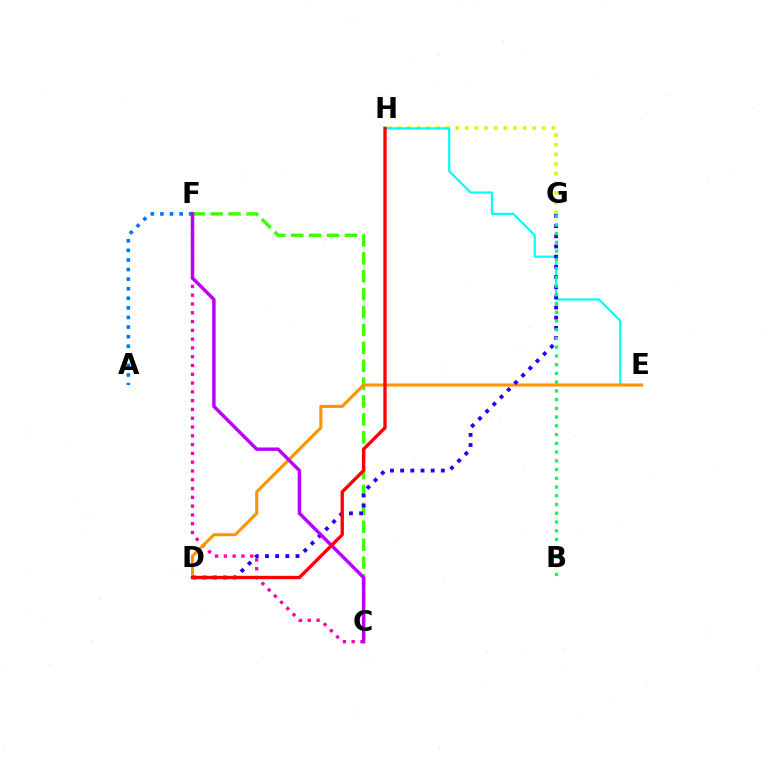{('G', 'H'): [{'color': '#d1ff00', 'line_style': 'dotted', 'thickness': 2.62}], ('C', 'F'): [{'color': '#ff00ac', 'line_style': 'dotted', 'thickness': 2.39}, {'color': '#3dff00', 'line_style': 'dashed', 'thickness': 2.43}, {'color': '#b900ff', 'line_style': 'solid', 'thickness': 2.47}], ('A', 'F'): [{'color': '#0074ff', 'line_style': 'dotted', 'thickness': 2.6}], ('E', 'H'): [{'color': '#00fff6', 'line_style': 'solid', 'thickness': 1.57}], ('D', 'E'): [{'color': '#ff9400', 'line_style': 'solid', 'thickness': 2.2}], ('D', 'G'): [{'color': '#2500ff', 'line_style': 'dotted', 'thickness': 2.76}], ('D', 'H'): [{'color': '#ff0000', 'line_style': 'solid', 'thickness': 2.41}], ('B', 'G'): [{'color': '#00ff5c', 'line_style': 'dotted', 'thickness': 2.37}]}